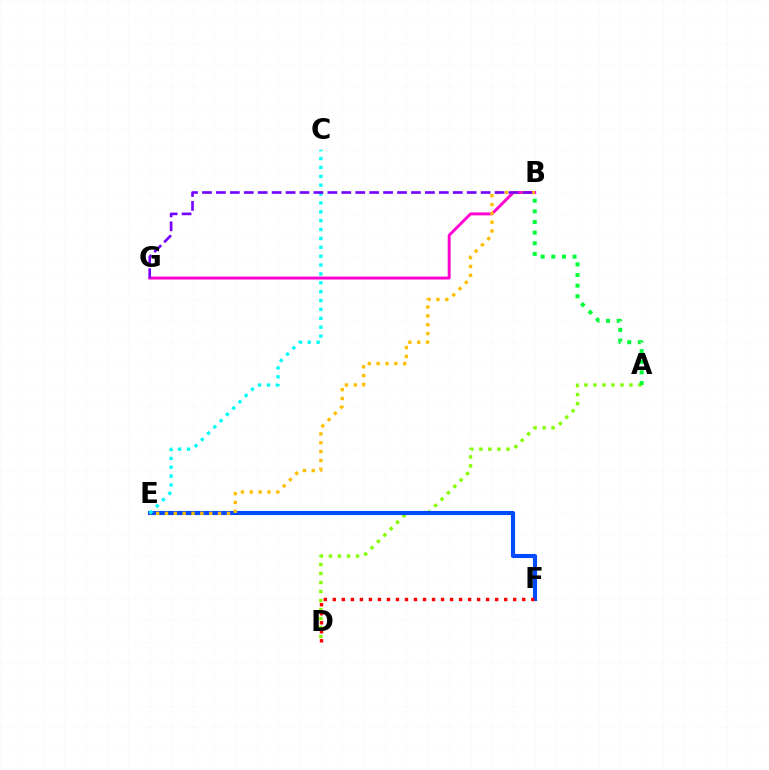{('A', 'D'): [{'color': '#84ff00', 'line_style': 'dotted', 'thickness': 2.45}], ('B', 'G'): [{'color': '#ff00cf', 'line_style': 'solid', 'thickness': 2.1}, {'color': '#7200ff', 'line_style': 'dashed', 'thickness': 1.89}], ('E', 'F'): [{'color': '#004bff', 'line_style': 'solid', 'thickness': 2.95}], ('D', 'F'): [{'color': '#ff0000', 'line_style': 'dotted', 'thickness': 2.45}], ('B', 'E'): [{'color': '#ffbd00', 'line_style': 'dotted', 'thickness': 2.4}], ('C', 'E'): [{'color': '#00fff6', 'line_style': 'dotted', 'thickness': 2.41}], ('A', 'B'): [{'color': '#00ff39', 'line_style': 'dotted', 'thickness': 2.89}]}